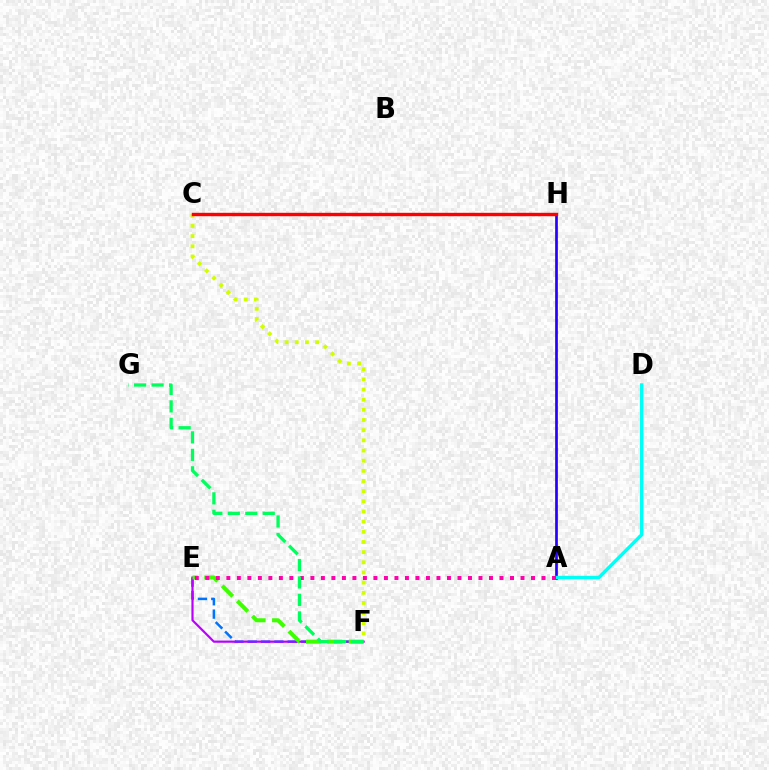{('E', 'F'): [{'color': '#0074ff', 'line_style': 'dashed', 'thickness': 1.81}, {'color': '#b900ff', 'line_style': 'solid', 'thickness': 1.57}, {'color': '#3dff00', 'line_style': 'dashed', 'thickness': 2.9}], ('A', 'H'): [{'color': '#2500ff', 'line_style': 'solid', 'thickness': 1.94}], ('C', 'F'): [{'color': '#d1ff00', 'line_style': 'dotted', 'thickness': 2.76}], ('C', 'H'): [{'color': '#ff9400', 'line_style': 'dashed', 'thickness': 2.06}, {'color': '#ff0000', 'line_style': 'solid', 'thickness': 2.45}], ('A', 'D'): [{'color': '#00fff6', 'line_style': 'solid', 'thickness': 2.44}], ('A', 'E'): [{'color': '#ff00ac', 'line_style': 'dotted', 'thickness': 2.85}], ('F', 'G'): [{'color': '#00ff5c', 'line_style': 'dashed', 'thickness': 2.37}]}